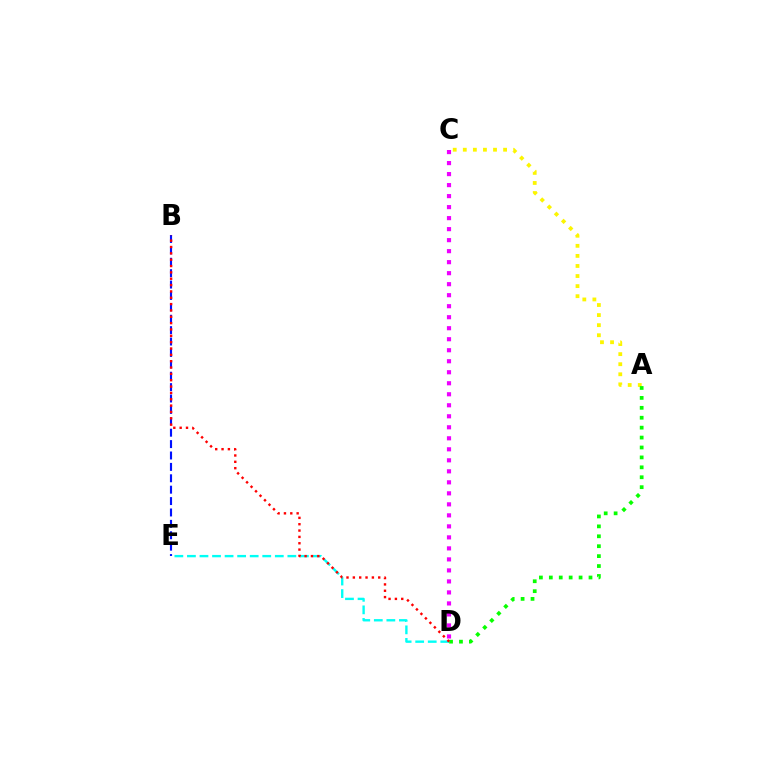{('A', 'C'): [{'color': '#fcf500', 'line_style': 'dotted', 'thickness': 2.74}], ('B', 'E'): [{'color': '#0010ff', 'line_style': 'dashed', 'thickness': 1.55}], ('D', 'E'): [{'color': '#00fff6', 'line_style': 'dashed', 'thickness': 1.71}], ('C', 'D'): [{'color': '#ee00ff', 'line_style': 'dotted', 'thickness': 2.99}], ('A', 'D'): [{'color': '#08ff00', 'line_style': 'dotted', 'thickness': 2.7}], ('B', 'D'): [{'color': '#ff0000', 'line_style': 'dotted', 'thickness': 1.72}]}